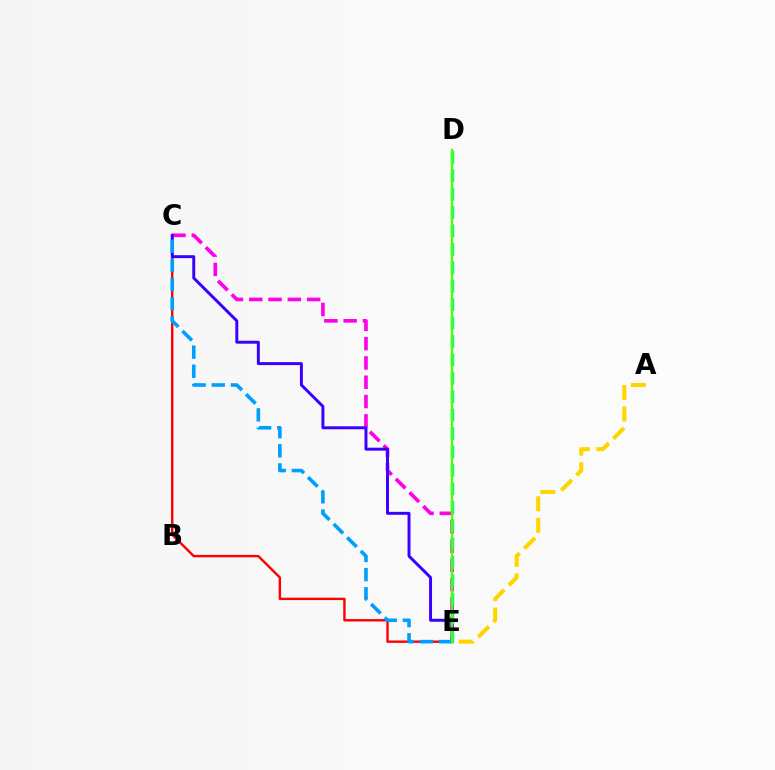{('C', 'E'): [{'color': '#ff0000', 'line_style': 'solid', 'thickness': 1.73}, {'color': '#ff00ed', 'line_style': 'dashed', 'thickness': 2.62}, {'color': '#3700ff', 'line_style': 'solid', 'thickness': 2.12}, {'color': '#009eff', 'line_style': 'dashed', 'thickness': 2.6}], ('A', 'E'): [{'color': '#ffd500', 'line_style': 'dashed', 'thickness': 2.93}], ('D', 'E'): [{'color': '#00ff86', 'line_style': 'dashed', 'thickness': 2.5}, {'color': '#4fff00', 'line_style': 'solid', 'thickness': 1.64}]}